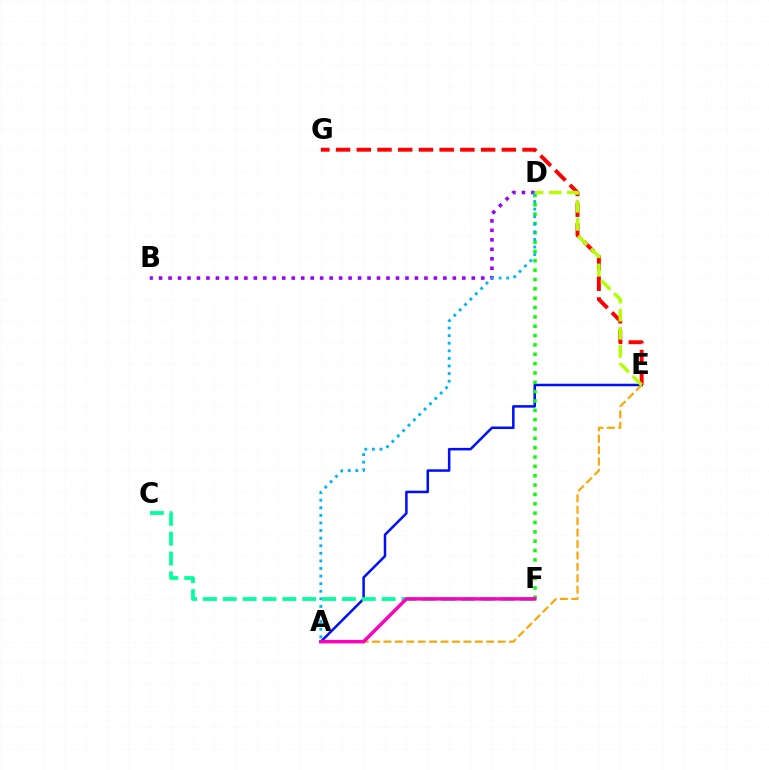{('A', 'E'): [{'color': '#0010ff', 'line_style': 'solid', 'thickness': 1.82}, {'color': '#ffa500', 'line_style': 'dashed', 'thickness': 1.55}], ('E', 'G'): [{'color': '#ff0000', 'line_style': 'dashed', 'thickness': 2.81}], ('B', 'D'): [{'color': '#9b00ff', 'line_style': 'dotted', 'thickness': 2.57}], ('D', 'F'): [{'color': '#08ff00', 'line_style': 'dotted', 'thickness': 2.54}], ('A', 'D'): [{'color': '#00b5ff', 'line_style': 'dotted', 'thickness': 2.06}], ('D', 'E'): [{'color': '#b3ff00', 'line_style': 'dashed', 'thickness': 2.46}], ('C', 'F'): [{'color': '#00ff9d', 'line_style': 'dashed', 'thickness': 2.7}], ('A', 'F'): [{'color': '#ff00bd', 'line_style': 'solid', 'thickness': 2.49}]}